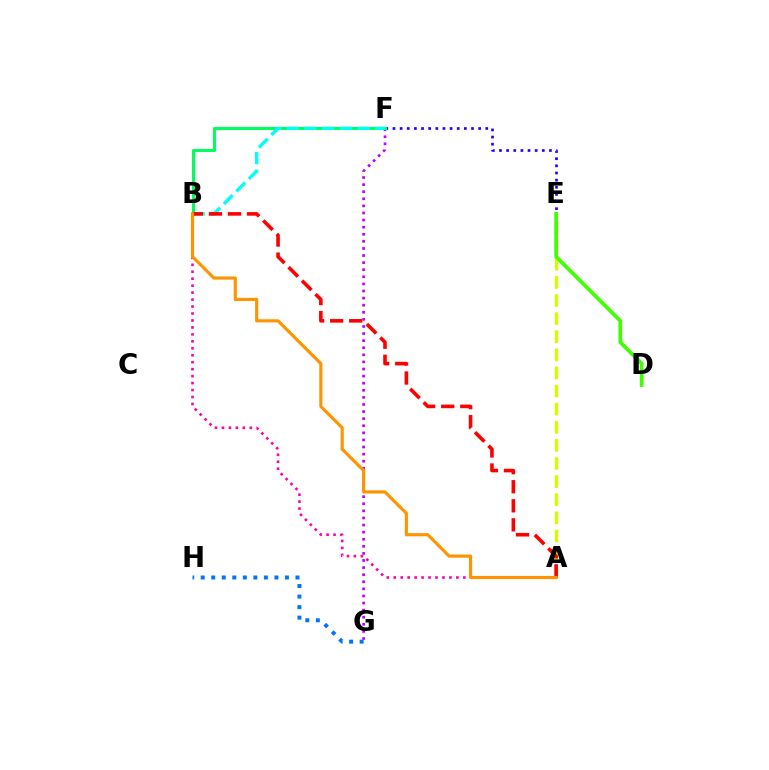{('F', 'G'): [{'color': '#b900ff', 'line_style': 'dotted', 'thickness': 1.93}], ('E', 'F'): [{'color': '#2500ff', 'line_style': 'dotted', 'thickness': 1.94}], ('A', 'E'): [{'color': '#d1ff00', 'line_style': 'dashed', 'thickness': 2.46}], ('A', 'B'): [{'color': '#ff00ac', 'line_style': 'dotted', 'thickness': 1.89}, {'color': '#ff0000', 'line_style': 'dashed', 'thickness': 2.59}, {'color': '#ff9400', 'line_style': 'solid', 'thickness': 2.26}], ('D', 'E'): [{'color': '#3dff00', 'line_style': 'solid', 'thickness': 2.65}], ('B', 'F'): [{'color': '#00ff5c', 'line_style': 'solid', 'thickness': 2.19}, {'color': '#00fff6', 'line_style': 'dashed', 'thickness': 2.41}], ('G', 'H'): [{'color': '#0074ff', 'line_style': 'dotted', 'thickness': 2.86}]}